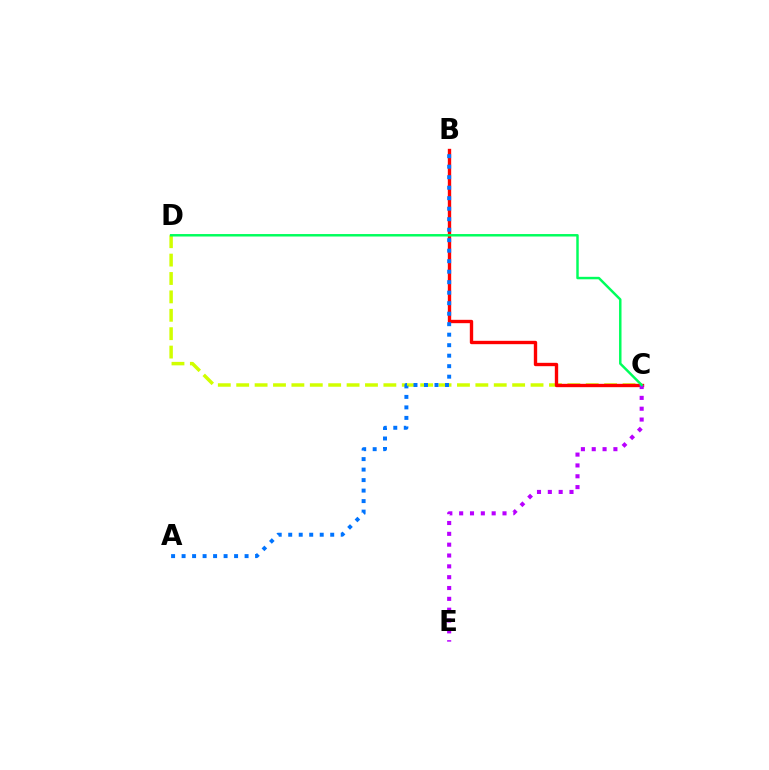{('C', 'D'): [{'color': '#d1ff00', 'line_style': 'dashed', 'thickness': 2.5}, {'color': '#00ff5c', 'line_style': 'solid', 'thickness': 1.77}], ('B', 'C'): [{'color': '#ff0000', 'line_style': 'solid', 'thickness': 2.42}], ('A', 'B'): [{'color': '#0074ff', 'line_style': 'dotted', 'thickness': 2.85}], ('C', 'E'): [{'color': '#b900ff', 'line_style': 'dotted', 'thickness': 2.94}]}